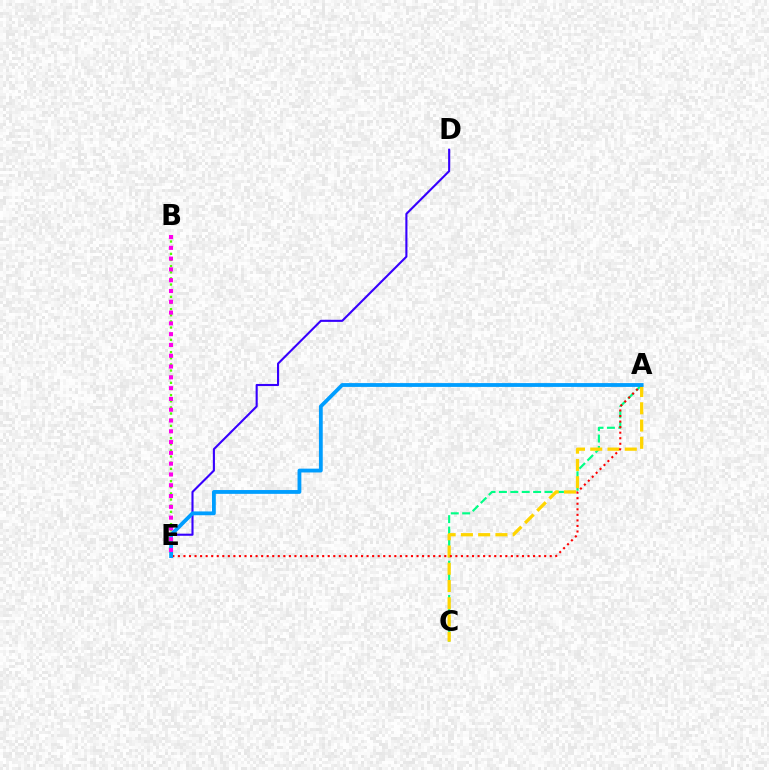{('A', 'C'): [{'color': '#00ff86', 'line_style': 'dashed', 'thickness': 1.55}, {'color': '#ffd500', 'line_style': 'dashed', 'thickness': 2.34}], ('B', 'E'): [{'color': '#4fff00', 'line_style': 'dotted', 'thickness': 1.67}, {'color': '#ff00ed', 'line_style': 'dotted', 'thickness': 2.93}], ('D', 'E'): [{'color': '#3700ff', 'line_style': 'solid', 'thickness': 1.51}], ('A', 'E'): [{'color': '#ff0000', 'line_style': 'dotted', 'thickness': 1.51}, {'color': '#009eff', 'line_style': 'solid', 'thickness': 2.74}]}